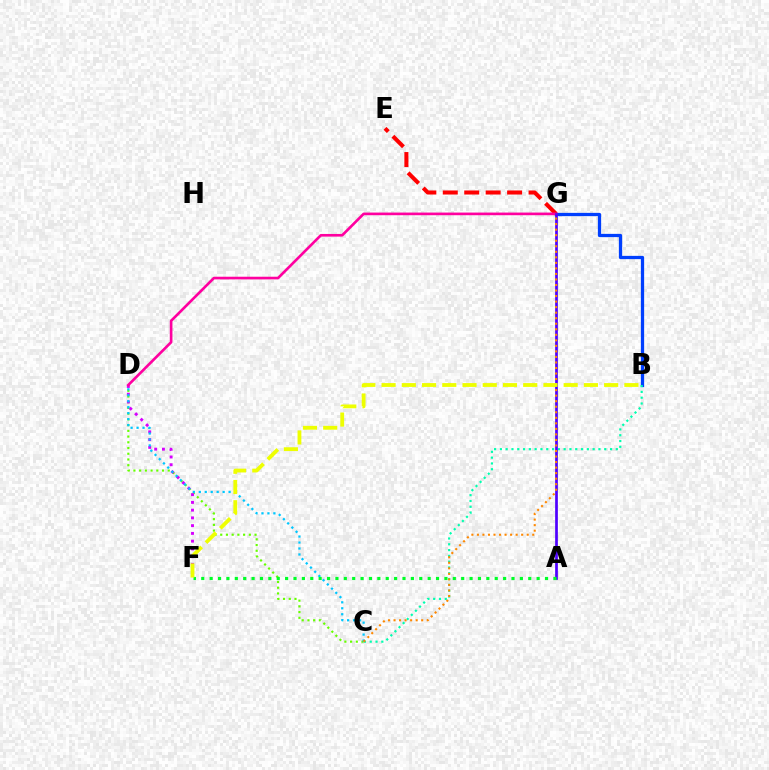{('E', 'G'): [{'color': '#ff0000', 'line_style': 'dashed', 'thickness': 2.91}], ('C', 'D'): [{'color': '#66ff00', 'line_style': 'dotted', 'thickness': 1.55}, {'color': '#00c7ff', 'line_style': 'dotted', 'thickness': 1.62}], ('B', 'G'): [{'color': '#003fff', 'line_style': 'solid', 'thickness': 2.35}], ('D', 'F'): [{'color': '#d600ff', 'line_style': 'dotted', 'thickness': 2.11}], ('D', 'G'): [{'color': '#ff00a0', 'line_style': 'solid', 'thickness': 1.91}], ('B', 'C'): [{'color': '#00ffaf', 'line_style': 'dotted', 'thickness': 1.58}], ('A', 'G'): [{'color': '#4f00ff', 'line_style': 'solid', 'thickness': 1.95}], ('C', 'G'): [{'color': '#ff8800', 'line_style': 'dotted', 'thickness': 1.5}], ('A', 'F'): [{'color': '#00ff27', 'line_style': 'dotted', 'thickness': 2.28}], ('B', 'F'): [{'color': '#eeff00', 'line_style': 'dashed', 'thickness': 2.75}]}